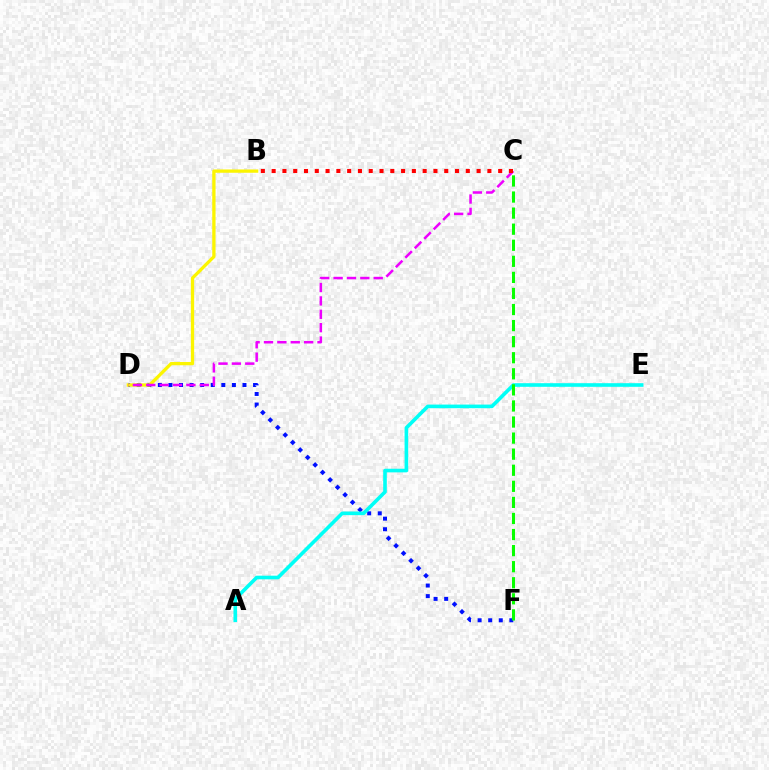{('D', 'F'): [{'color': '#0010ff', 'line_style': 'dotted', 'thickness': 2.87}], ('B', 'D'): [{'color': '#fcf500', 'line_style': 'solid', 'thickness': 2.38}], ('C', 'D'): [{'color': '#ee00ff', 'line_style': 'dashed', 'thickness': 1.82}], ('B', 'C'): [{'color': '#ff0000', 'line_style': 'dotted', 'thickness': 2.93}], ('A', 'E'): [{'color': '#00fff6', 'line_style': 'solid', 'thickness': 2.61}], ('C', 'F'): [{'color': '#08ff00', 'line_style': 'dashed', 'thickness': 2.18}]}